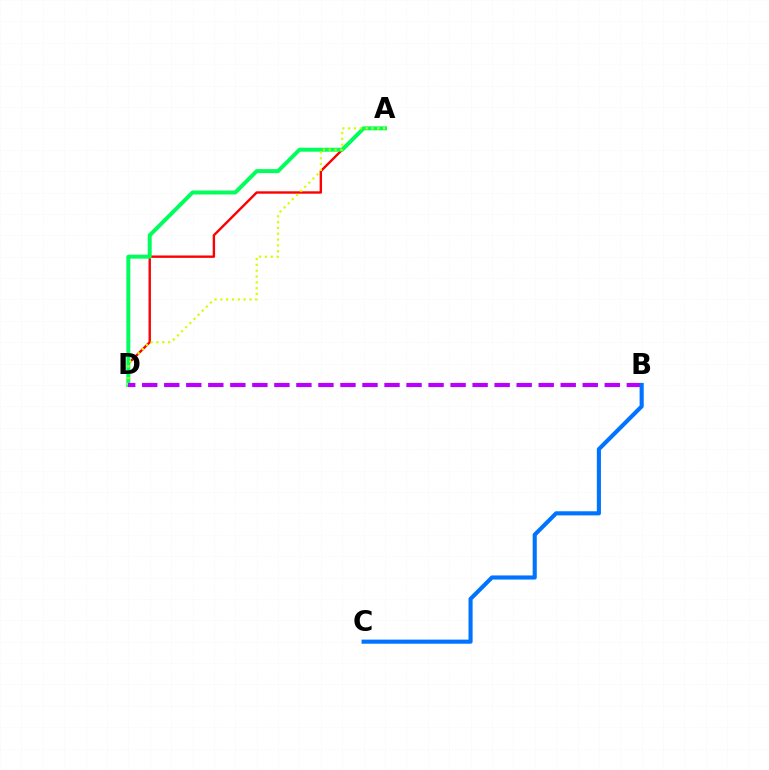{('A', 'D'): [{'color': '#ff0000', 'line_style': 'solid', 'thickness': 1.72}, {'color': '#00ff5c', 'line_style': 'solid', 'thickness': 2.85}, {'color': '#d1ff00', 'line_style': 'dotted', 'thickness': 1.58}], ('B', 'D'): [{'color': '#b900ff', 'line_style': 'dashed', 'thickness': 2.99}], ('B', 'C'): [{'color': '#0074ff', 'line_style': 'solid', 'thickness': 2.96}]}